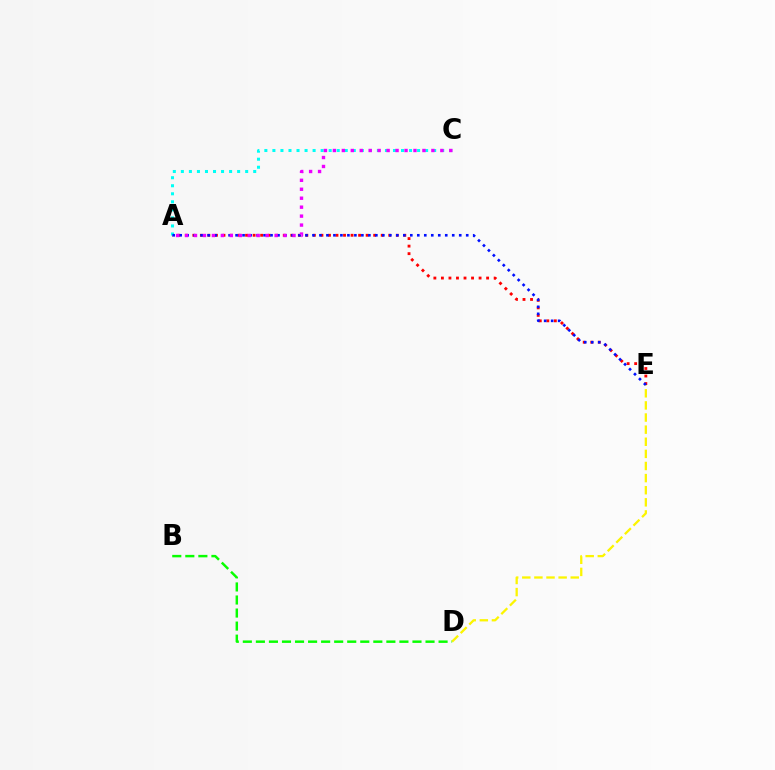{('A', 'E'): [{'color': '#ff0000', 'line_style': 'dotted', 'thickness': 2.05}, {'color': '#0010ff', 'line_style': 'dotted', 'thickness': 1.9}], ('D', 'E'): [{'color': '#fcf500', 'line_style': 'dashed', 'thickness': 1.65}], ('A', 'C'): [{'color': '#00fff6', 'line_style': 'dotted', 'thickness': 2.18}, {'color': '#ee00ff', 'line_style': 'dotted', 'thickness': 2.43}], ('B', 'D'): [{'color': '#08ff00', 'line_style': 'dashed', 'thickness': 1.77}]}